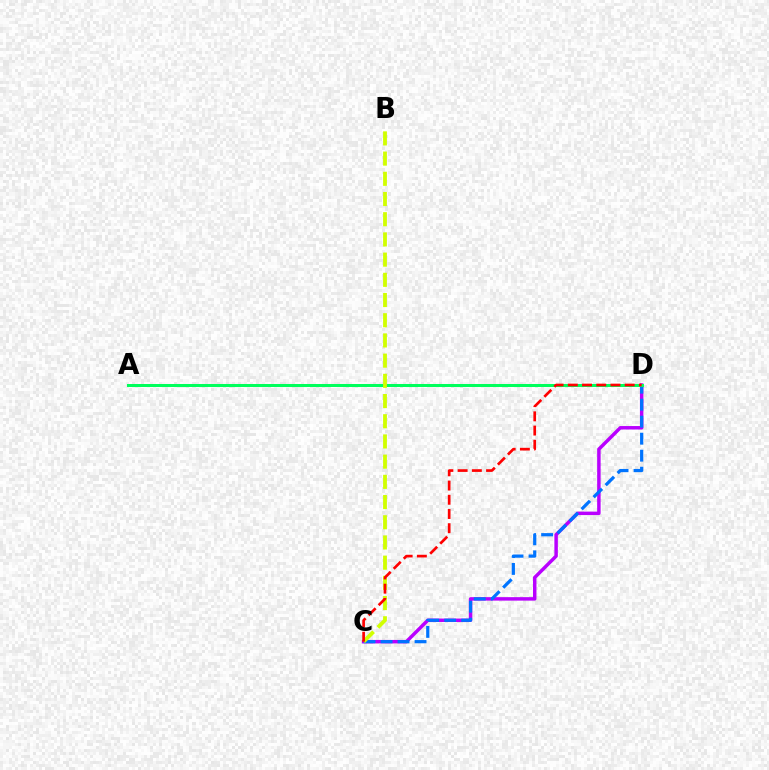{('C', 'D'): [{'color': '#b900ff', 'line_style': 'solid', 'thickness': 2.49}, {'color': '#0074ff', 'line_style': 'dashed', 'thickness': 2.31}, {'color': '#ff0000', 'line_style': 'dashed', 'thickness': 1.93}], ('A', 'D'): [{'color': '#00ff5c', 'line_style': 'solid', 'thickness': 2.17}], ('B', 'C'): [{'color': '#d1ff00', 'line_style': 'dashed', 'thickness': 2.74}]}